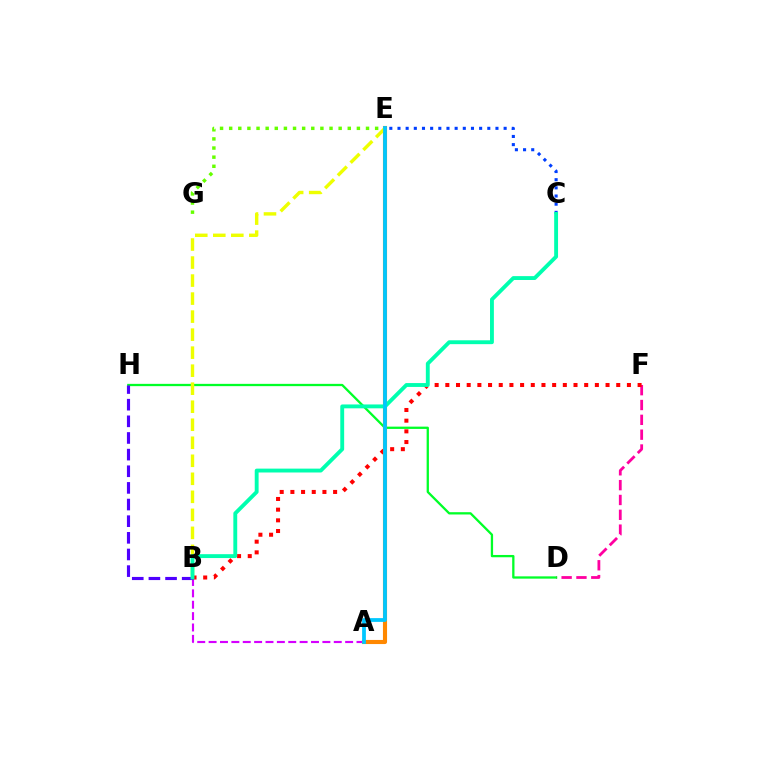{('E', 'G'): [{'color': '#66ff00', 'line_style': 'dotted', 'thickness': 2.48}], ('A', 'B'): [{'color': '#d600ff', 'line_style': 'dashed', 'thickness': 1.55}], ('D', 'F'): [{'color': '#ff00a0', 'line_style': 'dashed', 'thickness': 2.01}], ('D', 'H'): [{'color': '#00ff27', 'line_style': 'solid', 'thickness': 1.65}], ('B', 'F'): [{'color': '#ff0000', 'line_style': 'dotted', 'thickness': 2.9}], ('A', 'E'): [{'color': '#ff8800', 'line_style': 'solid', 'thickness': 2.96}, {'color': '#00c7ff', 'line_style': 'solid', 'thickness': 2.72}], ('B', 'E'): [{'color': '#eeff00', 'line_style': 'dashed', 'thickness': 2.45}], ('C', 'E'): [{'color': '#003fff', 'line_style': 'dotted', 'thickness': 2.22}], ('B', 'H'): [{'color': '#4f00ff', 'line_style': 'dashed', 'thickness': 2.26}], ('B', 'C'): [{'color': '#00ffaf', 'line_style': 'solid', 'thickness': 2.79}]}